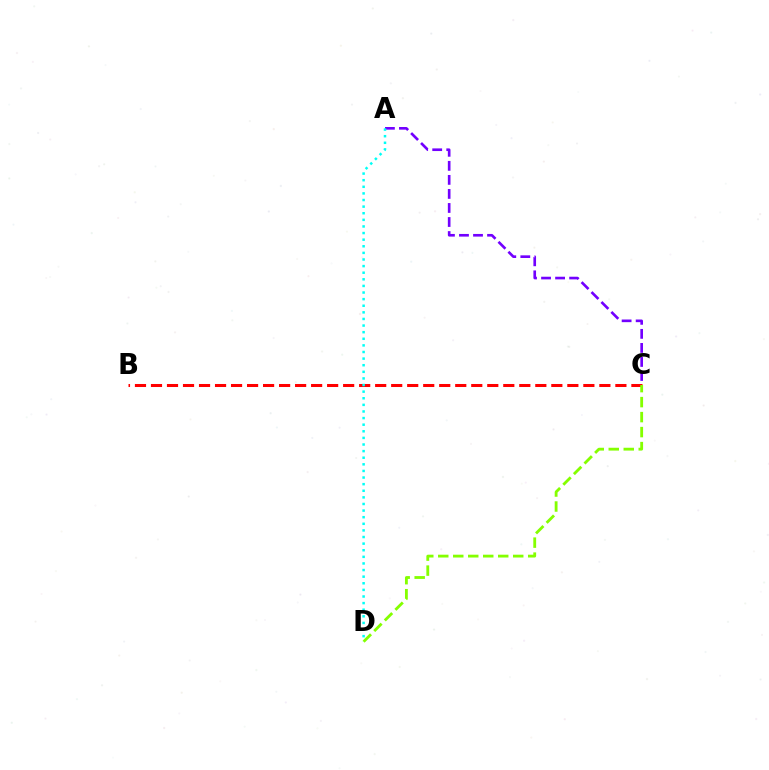{('A', 'C'): [{'color': '#7200ff', 'line_style': 'dashed', 'thickness': 1.91}], ('B', 'C'): [{'color': '#ff0000', 'line_style': 'dashed', 'thickness': 2.18}], ('A', 'D'): [{'color': '#00fff6', 'line_style': 'dotted', 'thickness': 1.8}], ('C', 'D'): [{'color': '#84ff00', 'line_style': 'dashed', 'thickness': 2.04}]}